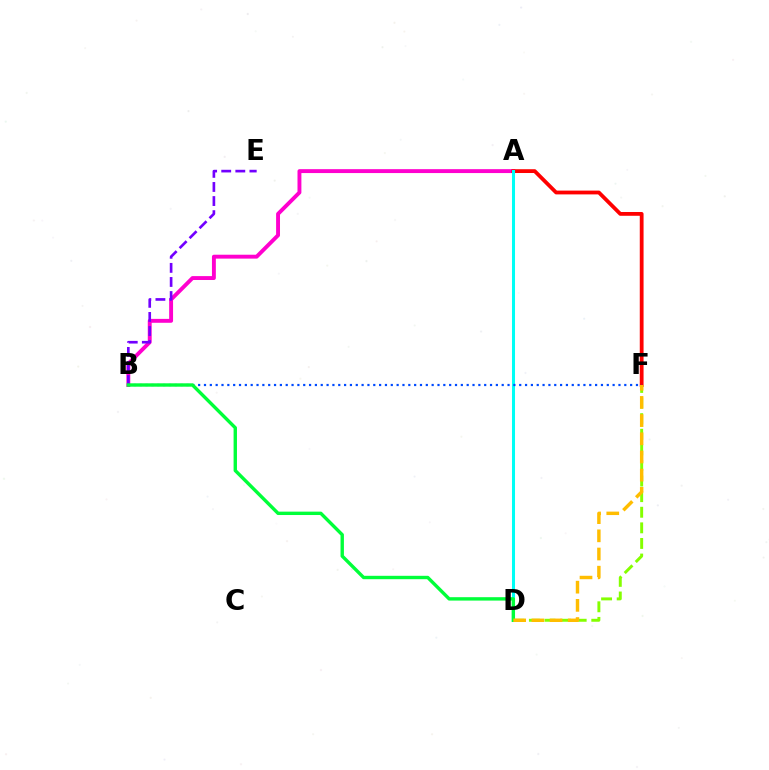{('A', 'B'): [{'color': '#ff00cf', 'line_style': 'solid', 'thickness': 2.81}], ('A', 'F'): [{'color': '#ff0000', 'line_style': 'solid', 'thickness': 2.73}], ('A', 'D'): [{'color': '#00fff6', 'line_style': 'solid', 'thickness': 2.18}], ('D', 'F'): [{'color': '#84ff00', 'line_style': 'dashed', 'thickness': 2.12}, {'color': '#ffbd00', 'line_style': 'dashed', 'thickness': 2.47}], ('B', 'E'): [{'color': '#7200ff', 'line_style': 'dashed', 'thickness': 1.91}], ('B', 'F'): [{'color': '#004bff', 'line_style': 'dotted', 'thickness': 1.59}], ('B', 'D'): [{'color': '#00ff39', 'line_style': 'solid', 'thickness': 2.44}]}